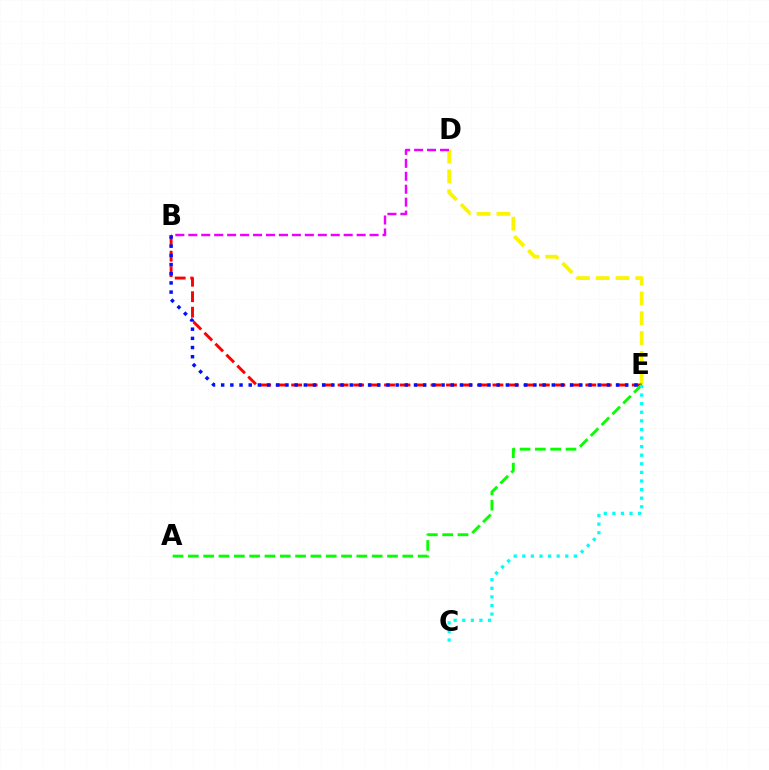{('D', 'E'): [{'color': '#fcf500', 'line_style': 'dashed', 'thickness': 2.69}], ('B', 'E'): [{'color': '#ff0000', 'line_style': 'dashed', 'thickness': 2.1}, {'color': '#0010ff', 'line_style': 'dotted', 'thickness': 2.5}], ('B', 'D'): [{'color': '#ee00ff', 'line_style': 'dashed', 'thickness': 1.76}], ('A', 'E'): [{'color': '#08ff00', 'line_style': 'dashed', 'thickness': 2.08}], ('C', 'E'): [{'color': '#00fff6', 'line_style': 'dotted', 'thickness': 2.33}]}